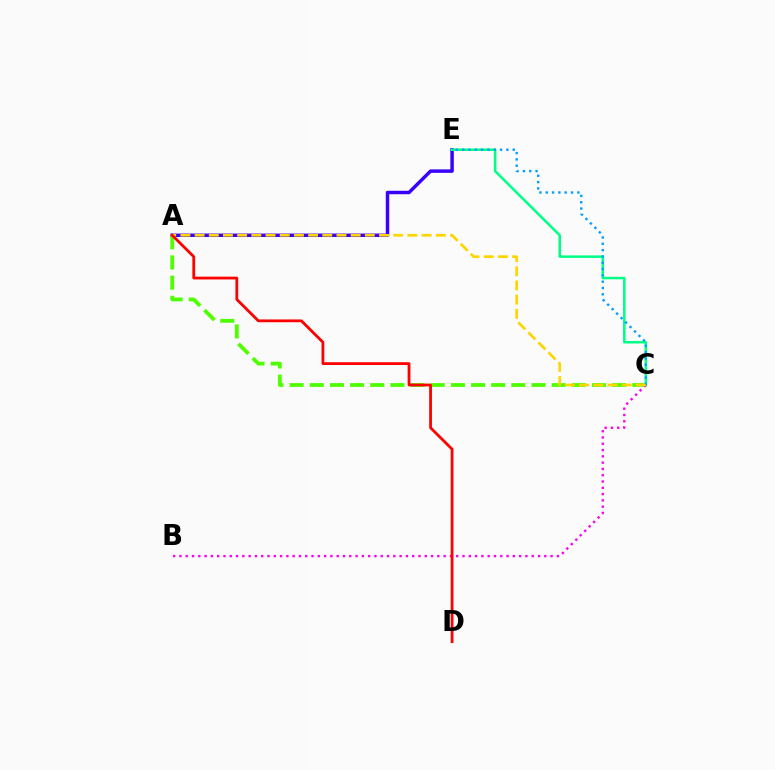{('A', 'E'): [{'color': '#3700ff', 'line_style': 'solid', 'thickness': 2.49}], ('A', 'C'): [{'color': '#4fff00', 'line_style': 'dashed', 'thickness': 2.74}, {'color': '#ffd500', 'line_style': 'dashed', 'thickness': 1.93}], ('C', 'E'): [{'color': '#00ff86', 'line_style': 'solid', 'thickness': 1.82}, {'color': '#009eff', 'line_style': 'dotted', 'thickness': 1.72}], ('B', 'C'): [{'color': '#ff00ed', 'line_style': 'dotted', 'thickness': 1.71}], ('A', 'D'): [{'color': '#ff0000', 'line_style': 'solid', 'thickness': 2.01}]}